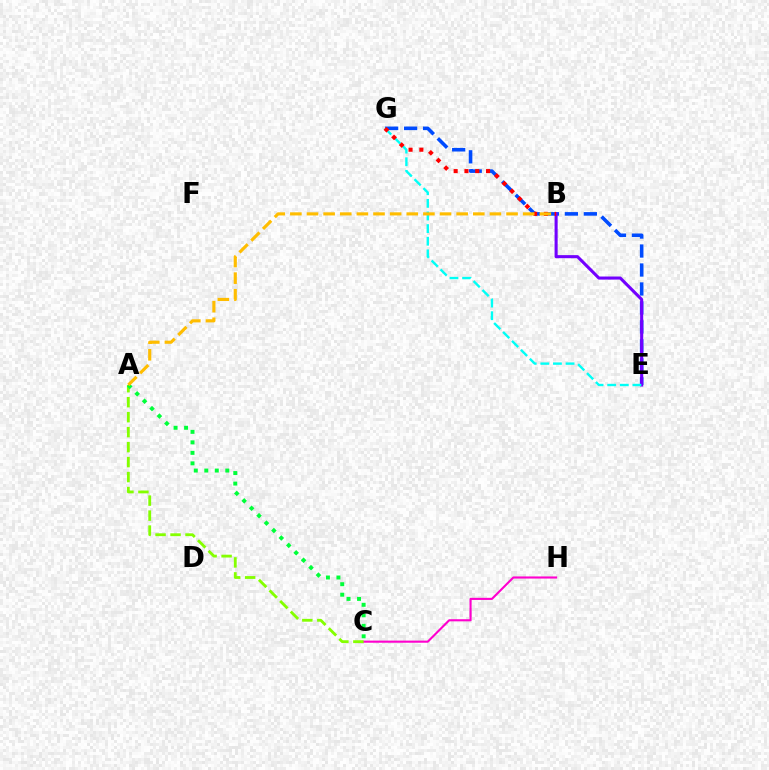{('C', 'H'): [{'color': '#ff00cf', 'line_style': 'solid', 'thickness': 1.53}], ('A', 'C'): [{'color': '#84ff00', 'line_style': 'dashed', 'thickness': 2.03}, {'color': '#00ff39', 'line_style': 'dotted', 'thickness': 2.85}], ('E', 'G'): [{'color': '#004bff', 'line_style': 'dashed', 'thickness': 2.58}, {'color': '#00fff6', 'line_style': 'dashed', 'thickness': 1.71}], ('B', 'E'): [{'color': '#7200ff', 'line_style': 'solid', 'thickness': 2.21}], ('B', 'G'): [{'color': '#ff0000', 'line_style': 'dotted', 'thickness': 2.93}], ('A', 'B'): [{'color': '#ffbd00', 'line_style': 'dashed', 'thickness': 2.26}]}